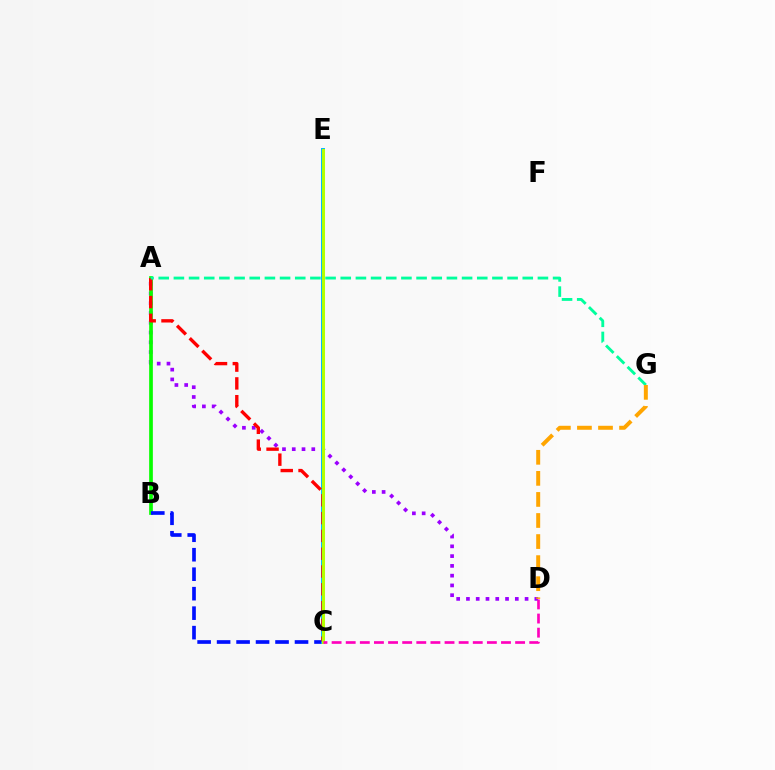{('A', 'D'): [{'color': '#9b00ff', 'line_style': 'dotted', 'thickness': 2.66}], ('A', 'B'): [{'color': '#08ff00', 'line_style': 'solid', 'thickness': 2.66}], ('B', 'C'): [{'color': '#0010ff', 'line_style': 'dashed', 'thickness': 2.65}], ('C', 'E'): [{'color': '#00b5ff', 'line_style': 'solid', 'thickness': 2.84}, {'color': '#b3ff00', 'line_style': 'solid', 'thickness': 2.19}], ('A', 'C'): [{'color': '#ff0000', 'line_style': 'dashed', 'thickness': 2.42}], ('A', 'G'): [{'color': '#00ff9d', 'line_style': 'dashed', 'thickness': 2.06}], ('C', 'D'): [{'color': '#ff00bd', 'line_style': 'dashed', 'thickness': 1.92}], ('D', 'G'): [{'color': '#ffa500', 'line_style': 'dashed', 'thickness': 2.86}]}